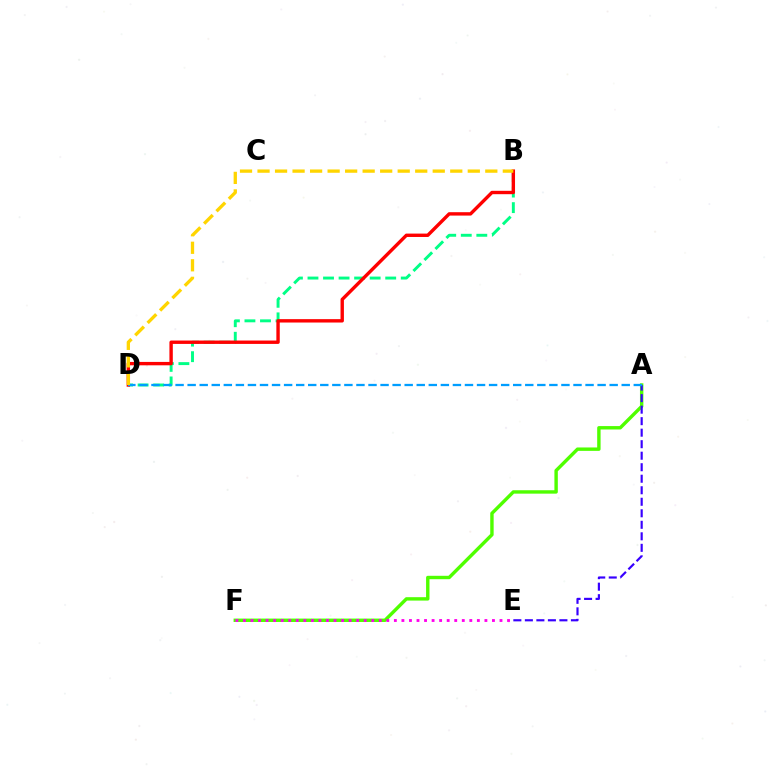{('B', 'D'): [{'color': '#00ff86', 'line_style': 'dashed', 'thickness': 2.11}, {'color': '#ff0000', 'line_style': 'solid', 'thickness': 2.44}, {'color': '#ffd500', 'line_style': 'dashed', 'thickness': 2.38}], ('A', 'F'): [{'color': '#4fff00', 'line_style': 'solid', 'thickness': 2.45}], ('E', 'F'): [{'color': '#ff00ed', 'line_style': 'dotted', 'thickness': 2.05}], ('A', 'E'): [{'color': '#3700ff', 'line_style': 'dashed', 'thickness': 1.56}], ('A', 'D'): [{'color': '#009eff', 'line_style': 'dashed', 'thickness': 1.64}]}